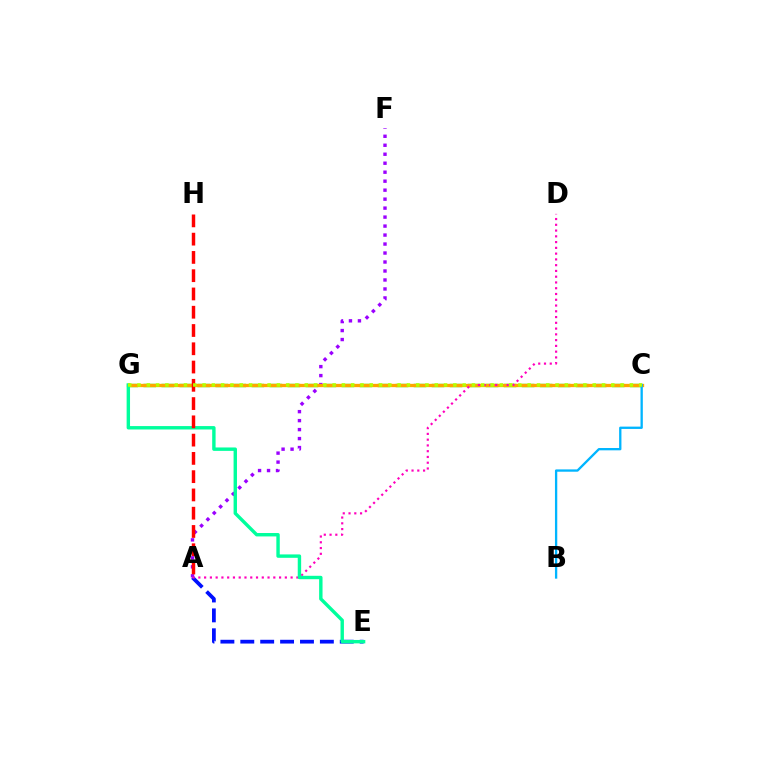{('A', 'F'): [{'color': '#9b00ff', 'line_style': 'dotted', 'thickness': 2.44}], ('C', 'G'): [{'color': '#08ff00', 'line_style': 'dashed', 'thickness': 2.45}, {'color': '#ffa500', 'line_style': 'solid', 'thickness': 2.39}, {'color': '#b3ff00', 'line_style': 'dotted', 'thickness': 2.52}], ('A', 'E'): [{'color': '#0010ff', 'line_style': 'dashed', 'thickness': 2.7}], ('A', 'D'): [{'color': '#ff00bd', 'line_style': 'dotted', 'thickness': 1.57}], ('E', 'G'): [{'color': '#00ff9d', 'line_style': 'solid', 'thickness': 2.45}], ('B', 'C'): [{'color': '#00b5ff', 'line_style': 'solid', 'thickness': 1.67}], ('A', 'H'): [{'color': '#ff0000', 'line_style': 'dashed', 'thickness': 2.48}]}